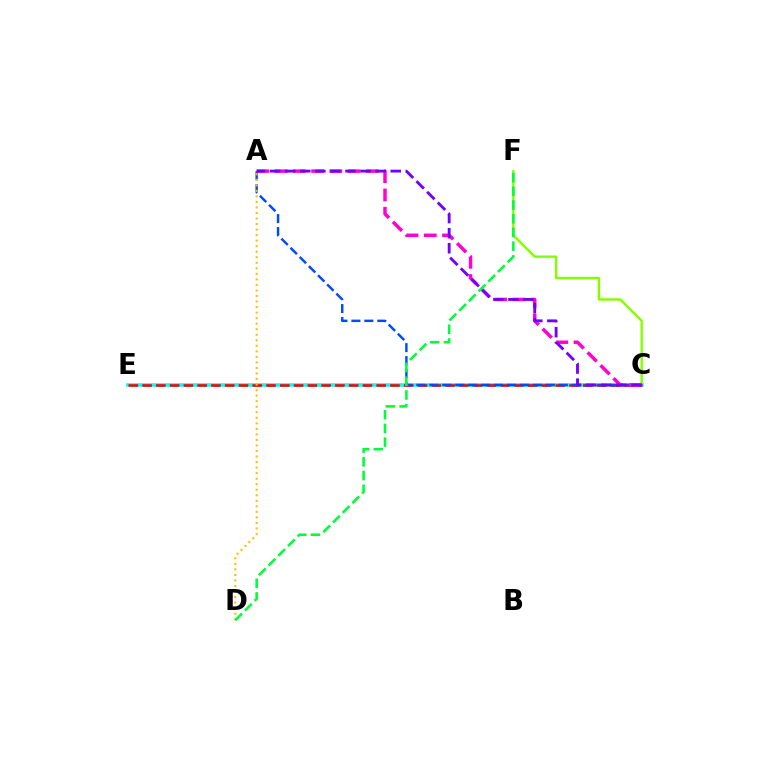{('C', 'F'): [{'color': '#84ff00', 'line_style': 'solid', 'thickness': 1.75}], ('C', 'E'): [{'color': '#00fff6', 'line_style': 'solid', 'thickness': 2.57}, {'color': '#ff0000', 'line_style': 'dashed', 'thickness': 1.87}], ('A', 'C'): [{'color': '#004bff', 'line_style': 'dashed', 'thickness': 1.76}, {'color': '#ff00cf', 'line_style': 'dashed', 'thickness': 2.48}, {'color': '#7200ff', 'line_style': 'dashed', 'thickness': 2.05}], ('A', 'D'): [{'color': '#ffbd00', 'line_style': 'dotted', 'thickness': 1.5}], ('D', 'F'): [{'color': '#00ff39', 'line_style': 'dashed', 'thickness': 1.86}]}